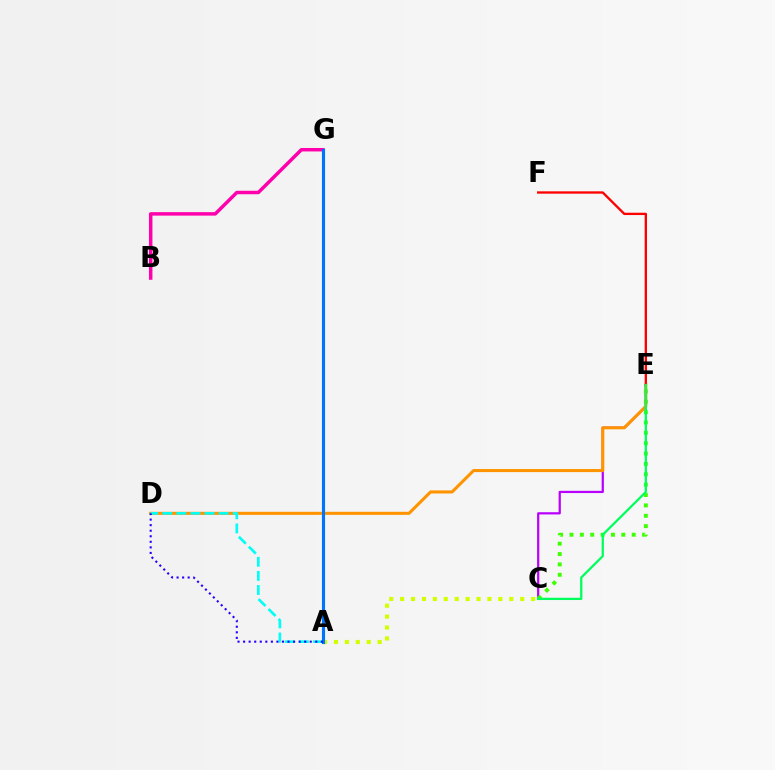{('C', 'E'): [{'color': '#b900ff', 'line_style': 'solid', 'thickness': 1.6}, {'color': '#3dff00', 'line_style': 'dotted', 'thickness': 2.82}, {'color': '#00ff5c', 'line_style': 'solid', 'thickness': 1.63}], ('B', 'G'): [{'color': '#ff00ac', 'line_style': 'solid', 'thickness': 2.49}], ('D', 'E'): [{'color': '#ff9400', 'line_style': 'solid', 'thickness': 2.21}], ('E', 'F'): [{'color': '#ff0000', 'line_style': 'solid', 'thickness': 1.68}], ('A', 'D'): [{'color': '#00fff6', 'line_style': 'dashed', 'thickness': 1.92}, {'color': '#2500ff', 'line_style': 'dotted', 'thickness': 1.51}], ('A', 'C'): [{'color': '#d1ff00', 'line_style': 'dotted', 'thickness': 2.97}], ('A', 'G'): [{'color': '#0074ff', 'line_style': 'solid', 'thickness': 2.25}]}